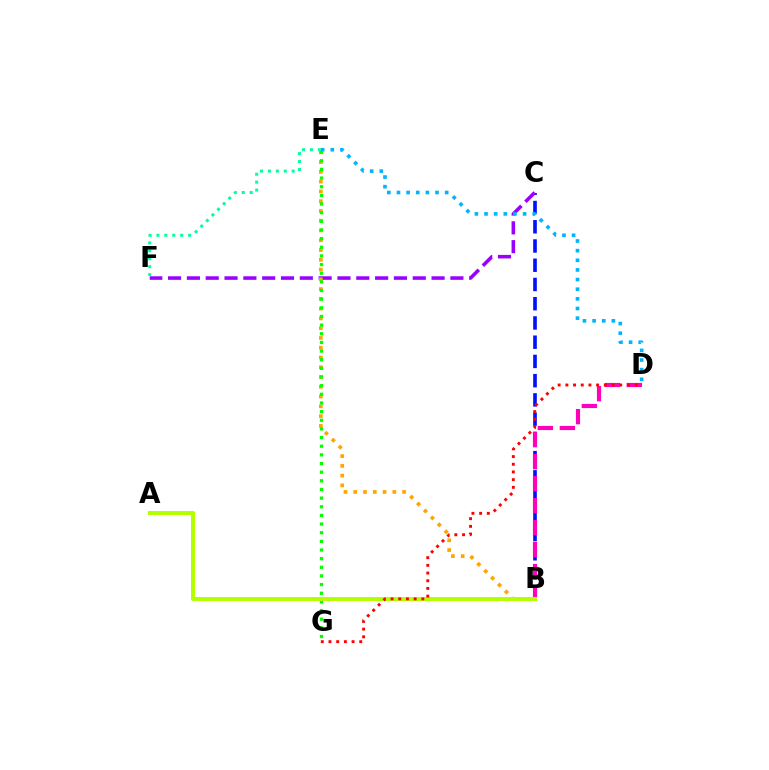{('B', 'C'): [{'color': '#0010ff', 'line_style': 'dashed', 'thickness': 2.61}], ('B', 'D'): [{'color': '#ff00bd', 'line_style': 'dashed', 'thickness': 2.99}], ('C', 'F'): [{'color': '#9b00ff', 'line_style': 'dashed', 'thickness': 2.56}], ('B', 'E'): [{'color': '#ffa500', 'line_style': 'dotted', 'thickness': 2.65}], ('E', 'G'): [{'color': '#08ff00', 'line_style': 'dotted', 'thickness': 2.35}], ('E', 'F'): [{'color': '#00ff9d', 'line_style': 'dotted', 'thickness': 2.15}], ('A', 'B'): [{'color': '#b3ff00', 'line_style': 'solid', 'thickness': 2.89}], ('D', 'E'): [{'color': '#00b5ff', 'line_style': 'dotted', 'thickness': 2.62}], ('D', 'G'): [{'color': '#ff0000', 'line_style': 'dotted', 'thickness': 2.09}]}